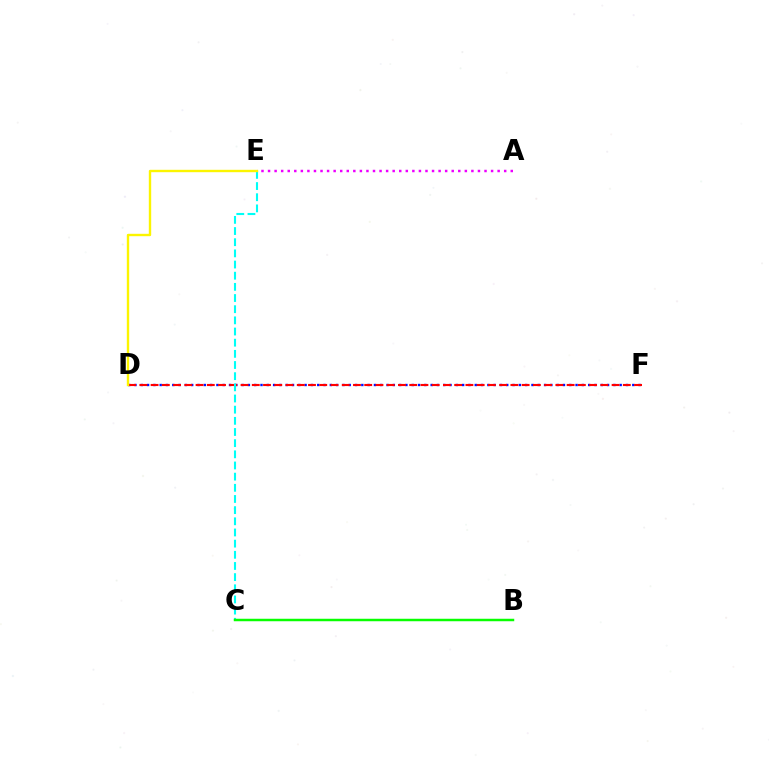{('D', 'F'): [{'color': '#0010ff', 'line_style': 'dotted', 'thickness': 1.71}, {'color': '#ff0000', 'line_style': 'dashed', 'thickness': 1.53}], ('C', 'E'): [{'color': '#00fff6', 'line_style': 'dashed', 'thickness': 1.52}], ('B', 'C'): [{'color': '#08ff00', 'line_style': 'solid', 'thickness': 1.78}], ('A', 'E'): [{'color': '#ee00ff', 'line_style': 'dotted', 'thickness': 1.78}], ('D', 'E'): [{'color': '#fcf500', 'line_style': 'solid', 'thickness': 1.72}]}